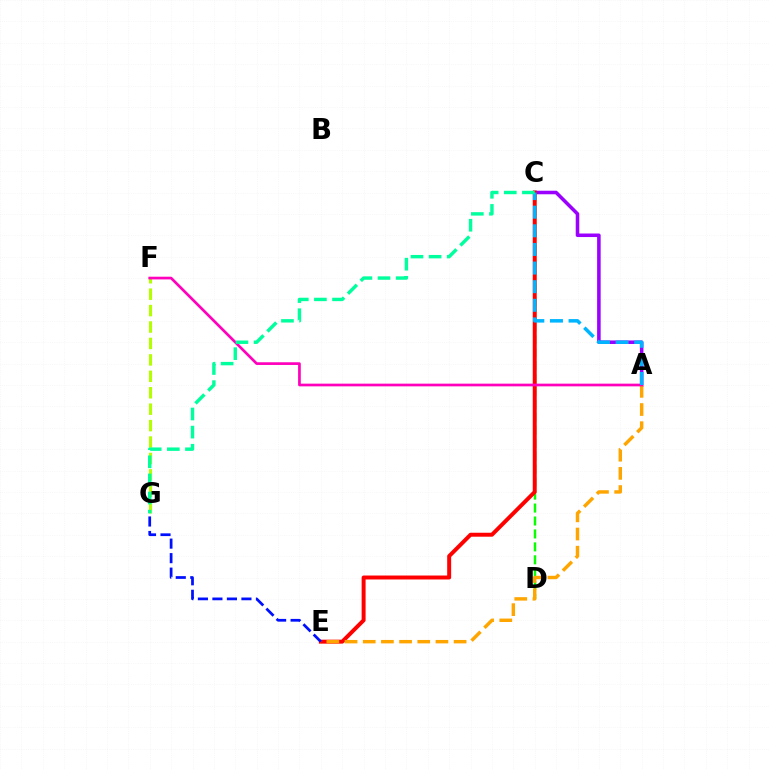{('F', 'G'): [{'color': '#b3ff00', 'line_style': 'dashed', 'thickness': 2.23}], ('A', 'C'): [{'color': '#9b00ff', 'line_style': 'solid', 'thickness': 2.55}, {'color': '#00b5ff', 'line_style': 'dashed', 'thickness': 2.53}], ('C', 'D'): [{'color': '#08ff00', 'line_style': 'dashed', 'thickness': 1.76}], ('C', 'E'): [{'color': '#ff0000', 'line_style': 'solid', 'thickness': 2.85}], ('A', 'E'): [{'color': '#ffa500', 'line_style': 'dashed', 'thickness': 2.47}], ('A', 'F'): [{'color': '#ff00bd', 'line_style': 'solid', 'thickness': 1.94}], ('C', 'G'): [{'color': '#00ff9d', 'line_style': 'dashed', 'thickness': 2.46}], ('E', 'G'): [{'color': '#0010ff', 'line_style': 'dashed', 'thickness': 1.97}]}